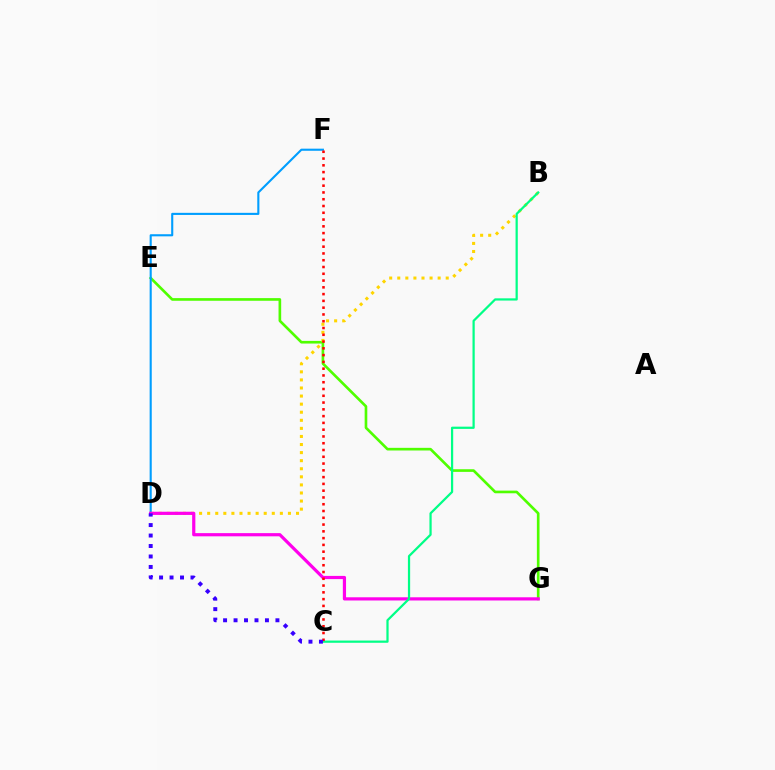{('E', 'G'): [{'color': '#4fff00', 'line_style': 'solid', 'thickness': 1.91}], ('B', 'D'): [{'color': '#ffd500', 'line_style': 'dotted', 'thickness': 2.19}], ('D', 'F'): [{'color': '#009eff', 'line_style': 'solid', 'thickness': 1.52}], ('D', 'G'): [{'color': '#ff00ed', 'line_style': 'solid', 'thickness': 2.3}], ('B', 'C'): [{'color': '#00ff86', 'line_style': 'solid', 'thickness': 1.61}], ('C', 'F'): [{'color': '#ff0000', 'line_style': 'dotted', 'thickness': 1.84}], ('C', 'D'): [{'color': '#3700ff', 'line_style': 'dotted', 'thickness': 2.84}]}